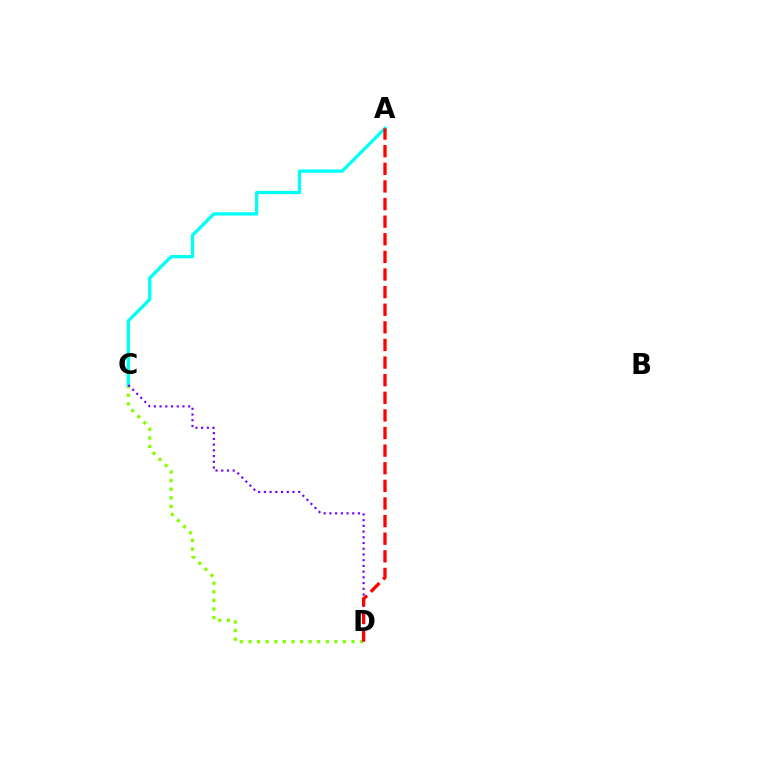{('C', 'D'): [{'color': '#84ff00', 'line_style': 'dotted', 'thickness': 2.34}, {'color': '#7200ff', 'line_style': 'dotted', 'thickness': 1.55}], ('A', 'C'): [{'color': '#00fff6', 'line_style': 'solid', 'thickness': 2.38}], ('A', 'D'): [{'color': '#ff0000', 'line_style': 'dashed', 'thickness': 2.39}]}